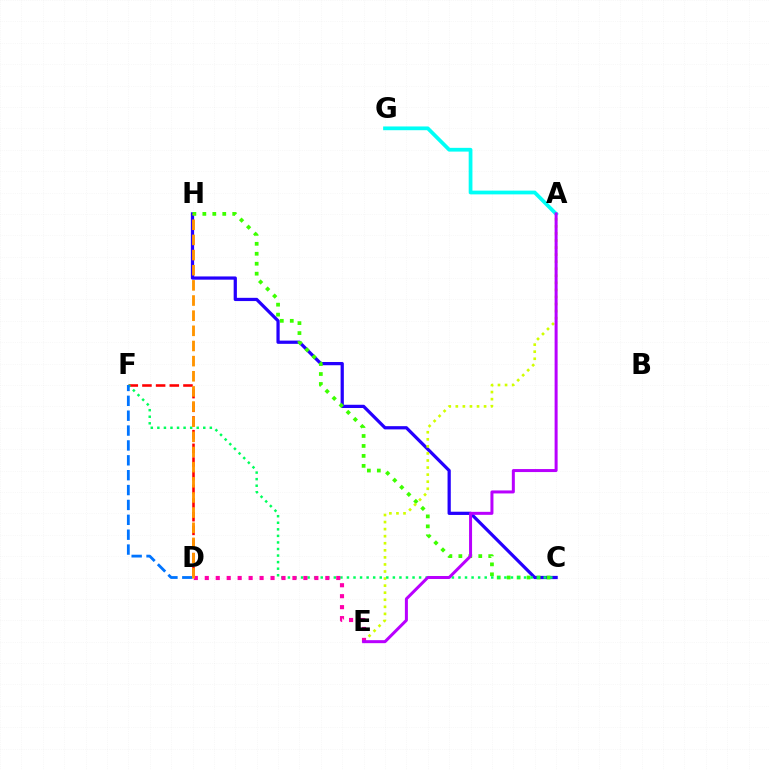{('C', 'H'): [{'color': '#2500ff', 'line_style': 'solid', 'thickness': 2.33}, {'color': '#3dff00', 'line_style': 'dotted', 'thickness': 2.71}], ('D', 'F'): [{'color': '#ff0000', 'line_style': 'dashed', 'thickness': 1.86}, {'color': '#0074ff', 'line_style': 'dashed', 'thickness': 2.02}], ('A', 'G'): [{'color': '#00fff6', 'line_style': 'solid', 'thickness': 2.7}], ('A', 'E'): [{'color': '#d1ff00', 'line_style': 'dotted', 'thickness': 1.92}, {'color': '#b900ff', 'line_style': 'solid', 'thickness': 2.16}], ('C', 'F'): [{'color': '#00ff5c', 'line_style': 'dotted', 'thickness': 1.78}], ('D', 'E'): [{'color': '#ff00ac', 'line_style': 'dotted', 'thickness': 2.98}], ('D', 'H'): [{'color': '#ff9400', 'line_style': 'dashed', 'thickness': 2.06}]}